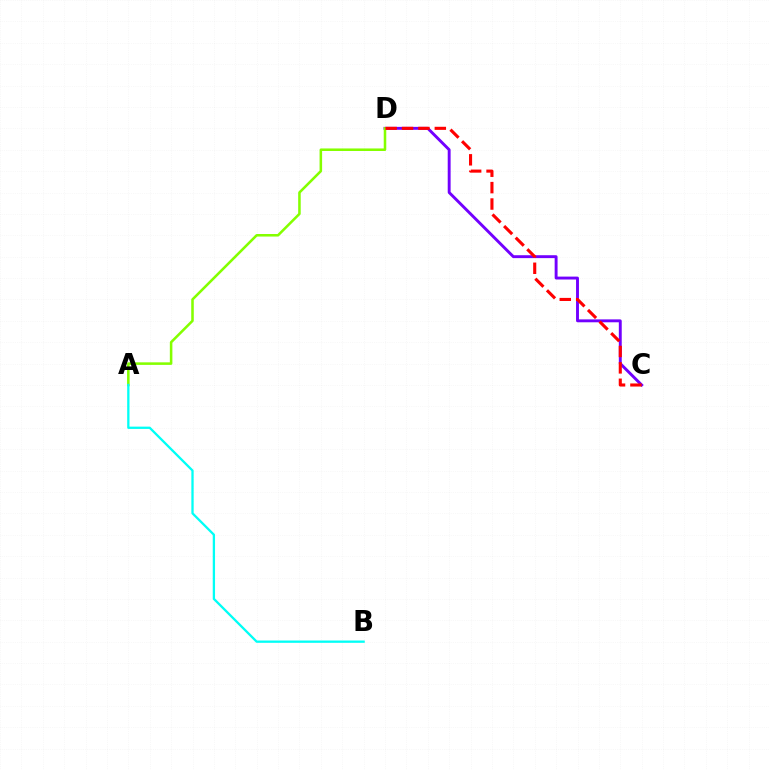{('C', 'D'): [{'color': '#7200ff', 'line_style': 'solid', 'thickness': 2.09}, {'color': '#ff0000', 'line_style': 'dashed', 'thickness': 2.23}], ('A', 'D'): [{'color': '#84ff00', 'line_style': 'solid', 'thickness': 1.83}], ('A', 'B'): [{'color': '#00fff6', 'line_style': 'solid', 'thickness': 1.66}]}